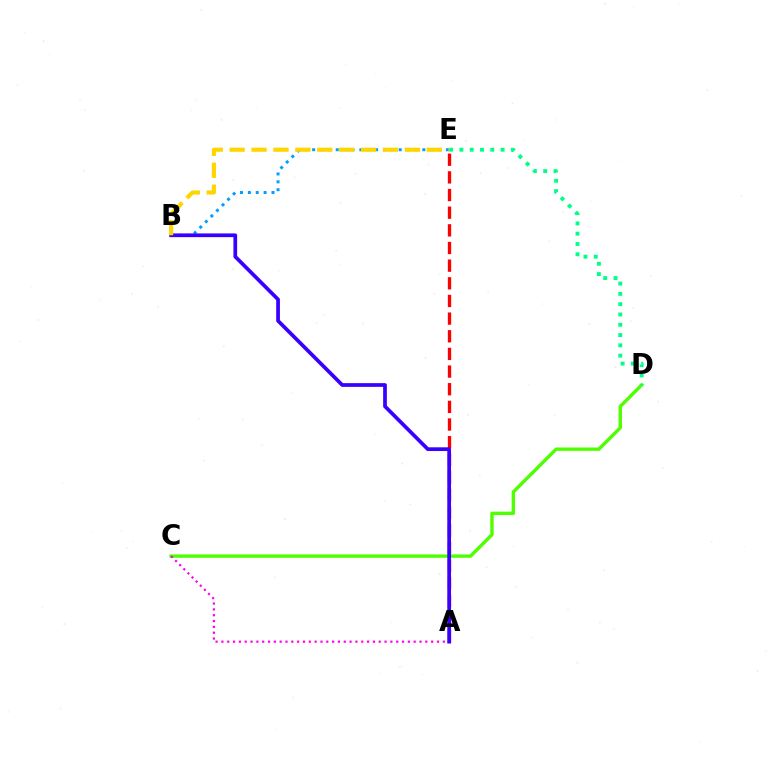{('B', 'E'): [{'color': '#009eff', 'line_style': 'dotted', 'thickness': 2.14}, {'color': '#ffd500', 'line_style': 'dashed', 'thickness': 2.98}], ('C', 'D'): [{'color': '#4fff00', 'line_style': 'solid', 'thickness': 2.43}], ('A', 'C'): [{'color': '#ff00ed', 'line_style': 'dotted', 'thickness': 1.58}], ('D', 'E'): [{'color': '#00ff86', 'line_style': 'dotted', 'thickness': 2.8}], ('A', 'E'): [{'color': '#ff0000', 'line_style': 'dashed', 'thickness': 2.4}], ('A', 'B'): [{'color': '#3700ff', 'line_style': 'solid', 'thickness': 2.68}]}